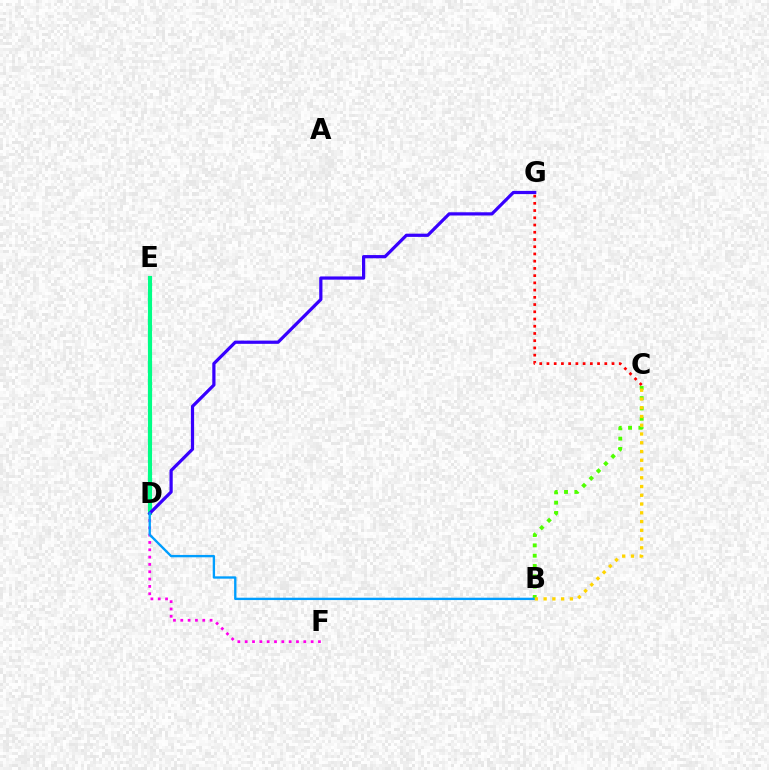{('B', 'C'): [{'color': '#4fff00', 'line_style': 'dotted', 'thickness': 2.8}, {'color': '#ffd500', 'line_style': 'dotted', 'thickness': 2.38}], ('D', 'E'): [{'color': '#00ff86', 'line_style': 'solid', 'thickness': 2.99}], ('D', 'F'): [{'color': '#ff00ed', 'line_style': 'dotted', 'thickness': 1.99}], ('C', 'G'): [{'color': '#ff0000', 'line_style': 'dotted', 'thickness': 1.96}], ('D', 'G'): [{'color': '#3700ff', 'line_style': 'solid', 'thickness': 2.32}], ('B', 'D'): [{'color': '#009eff', 'line_style': 'solid', 'thickness': 1.69}]}